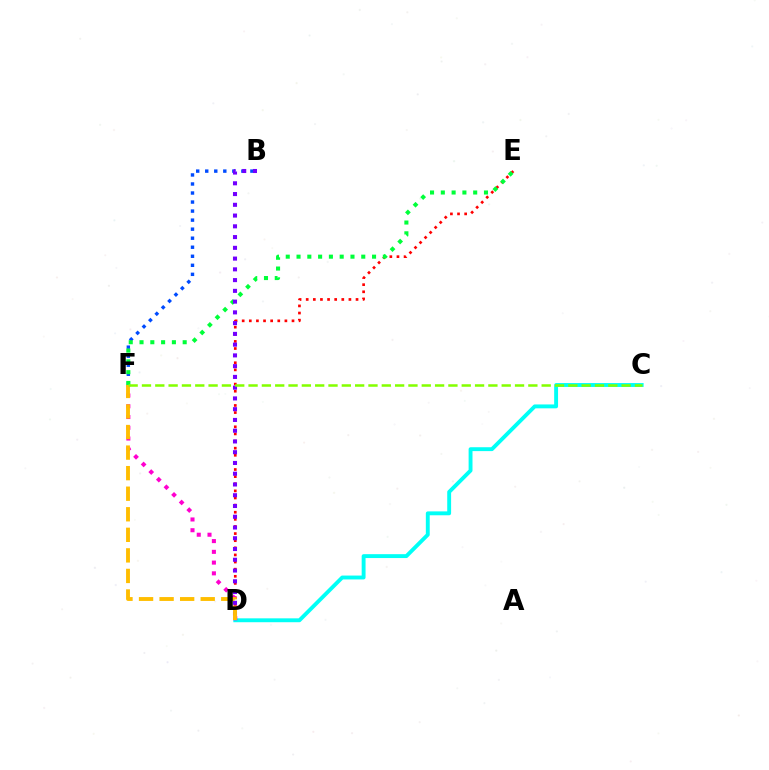{('D', 'E'): [{'color': '#ff0000', 'line_style': 'dotted', 'thickness': 1.93}], ('C', 'D'): [{'color': '#00fff6', 'line_style': 'solid', 'thickness': 2.8}], ('B', 'F'): [{'color': '#004bff', 'line_style': 'dotted', 'thickness': 2.45}], ('D', 'F'): [{'color': '#ff00cf', 'line_style': 'dotted', 'thickness': 2.92}, {'color': '#ffbd00', 'line_style': 'dashed', 'thickness': 2.79}], ('E', 'F'): [{'color': '#00ff39', 'line_style': 'dotted', 'thickness': 2.93}], ('B', 'D'): [{'color': '#7200ff', 'line_style': 'dotted', 'thickness': 2.92}], ('C', 'F'): [{'color': '#84ff00', 'line_style': 'dashed', 'thickness': 1.81}]}